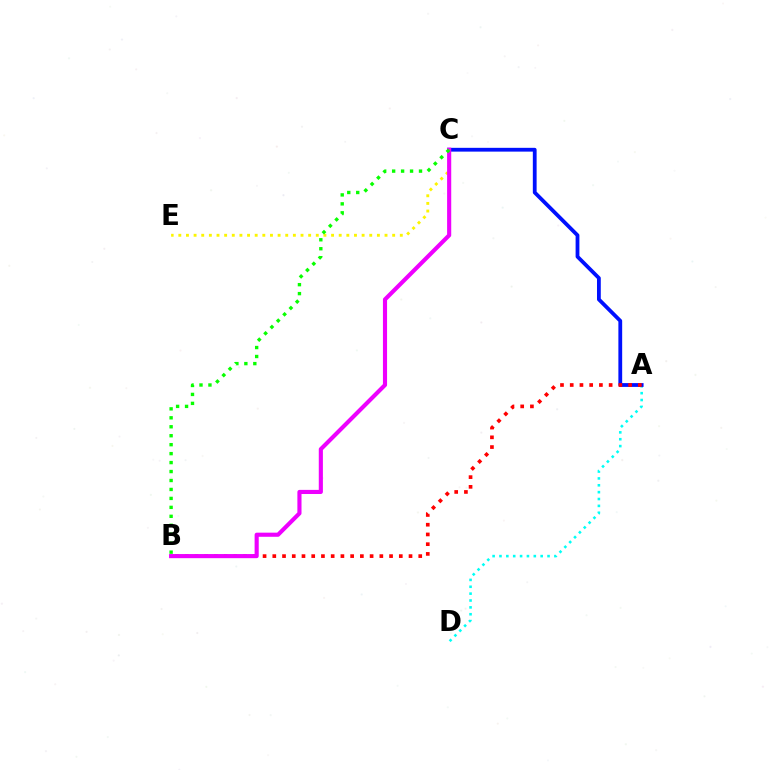{('A', 'D'): [{'color': '#00fff6', 'line_style': 'dotted', 'thickness': 1.87}], ('A', 'C'): [{'color': '#0010ff', 'line_style': 'solid', 'thickness': 2.73}], ('A', 'B'): [{'color': '#ff0000', 'line_style': 'dotted', 'thickness': 2.64}], ('C', 'E'): [{'color': '#fcf500', 'line_style': 'dotted', 'thickness': 2.08}], ('B', 'C'): [{'color': '#ee00ff', 'line_style': 'solid', 'thickness': 2.97}, {'color': '#08ff00', 'line_style': 'dotted', 'thickness': 2.43}]}